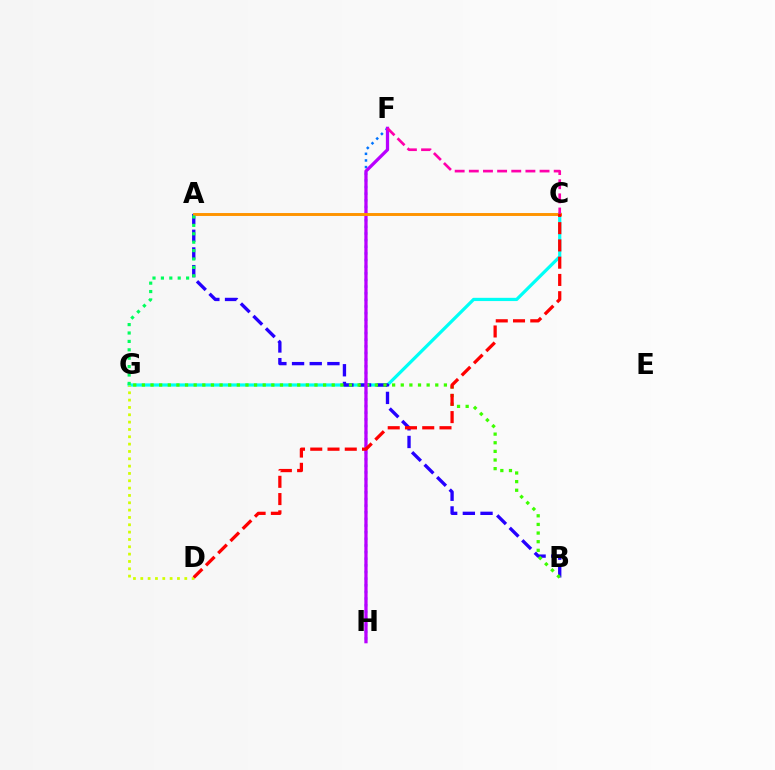{('C', 'G'): [{'color': '#00fff6', 'line_style': 'solid', 'thickness': 2.32}], ('A', 'B'): [{'color': '#2500ff', 'line_style': 'dashed', 'thickness': 2.4}], ('D', 'G'): [{'color': '#d1ff00', 'line_style': 'dotted', 'thickness': 1.99}], ('B', 'G'): [{'color': '#3dff00', 'line_style': 'dotted', 'thickness': 2.34}], ('F', 'H'): [{'color': '#0074ff', 'line_style': 'dotted', 'thickness': 1.8}, {'color': '#b900ff', 'line_style': 'solid', 'thickness': 2.35}], ('A', 'C'): [{'color': '#ff9400', 'line_style': 'solid', 'thickness': 2.11}], ('A', 'G'): [{'color': '#00ff5c', 'line_style': 'dotted', 'thickness': 2.28}], ('C', 'F'): [{'color': '#ff00ac', 'line_style': 'dashed', 'thickness': 1.92}], ('C', 'D'): [{'color': '#ff0000', 'line_style': 'dashed', 'thickness': 2.34}]}